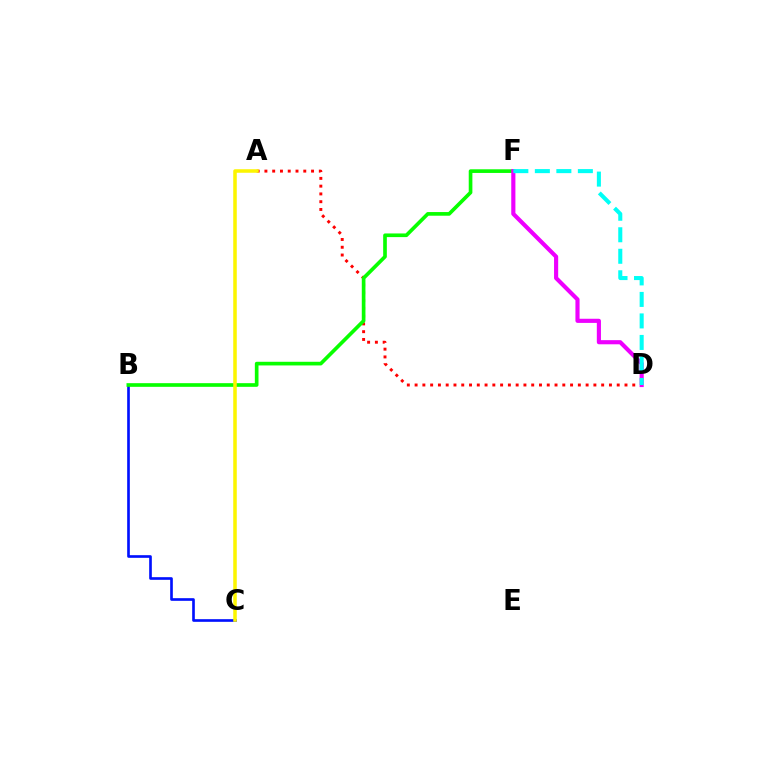{('B', 'C'): [{'color': '#0010ff', 'line_style': 'solid', 'thickness': 1.91}], ('A', 'D'): [{'color': '#ff0000', 'line_style': 'dotted', 'thickness': 2.11}], ('B', 'F'): [{'color': '#08ff00', 'line_style': 'solid', 'thickness': 2.63}], ('A', 'C'): [{'color': '#fcf500', 'line_style': 'solid', 'thickness': 2.54}], ('D', 'F'): [{'color': '#ee00ff', 'line_style': 'solid', 'thickness': 2.98}, {'color': '#00fff6', 'line_style': 'dashed', 'thickness': 2.92}]}